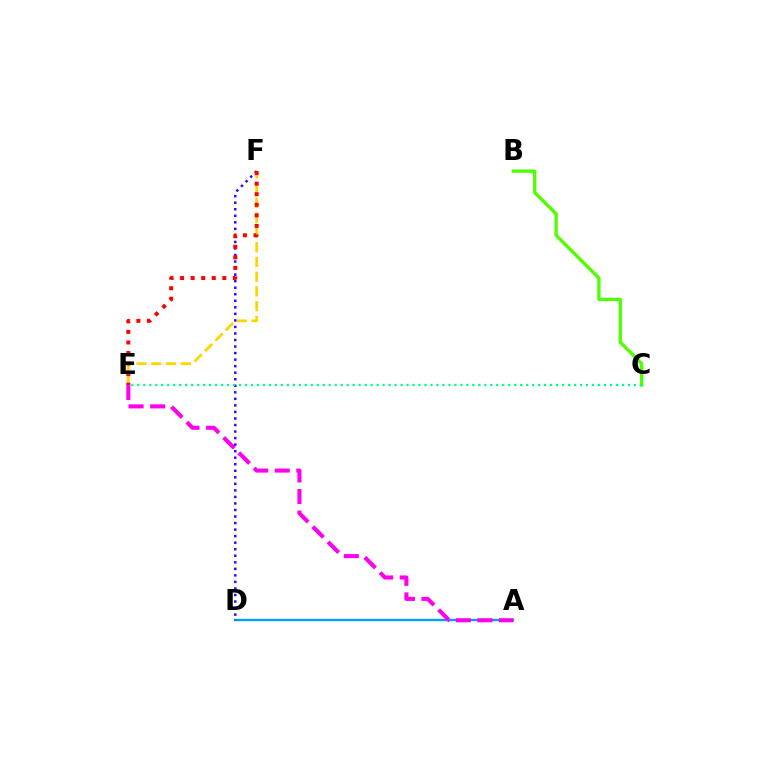{('A', 'D'): [{'color': '#009eff', 'line_style': 'solid', 'thickness': 1.7}], ('E', 'F'): [{'color': '#ffd500', 'line_style': 'dashed', 'thickness': 2.0}, {'color': '#ff0000', 'line_style': 'dotted', 'thickness': 2.87}], ('A', 'E'): [{'color': '#ff00ed', 'line_style': 'dashed', 'thickness': 2.93}], ('D', 'F'): [{'color': '#3700ff', 'line_style': 'dotted', 'thickness': 1.78}], ('B', 'C'): [{'color': '#4fff00', 'line_style': 'solid', 'thickness': 2.4}], ('C', 'E'): [{'color': '#00ff86', 'line_style': 'dotted', 'thickness': 1.63}]}